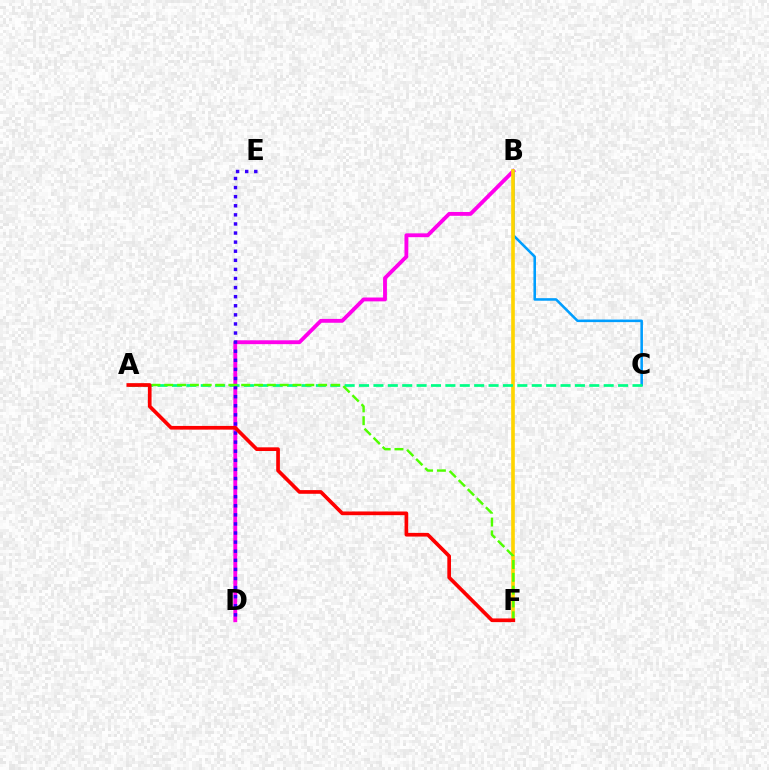{('B', 'D'): [{'color': '#ff00ed', 'line_style': 'solid', 'thickness': 2.77}], ('B', 'C'): [{'color': '#009eff', 'line_style': 'solid', 'thickness': 1.85}], ('B', 'F'): [{'color': '#ffd500', 'line_style': 'solid', 'thickness': 2.61}], ('A', 'C'): [{'color': '#00ff86', 'line_style': 'dashed', 'thickness': 1.96}], ('D', 'E'): [{'color': '#3700ff', 'line_style': 'dotted', 'thickness': 2.47}], ('A', 'F'): [{'color': '#4fff00', 'line_style': 'dashed', 'thickness': 1.74}, {'color': '#ff0000', 'line_style': 'solid', 'thickness': 2.65}]}